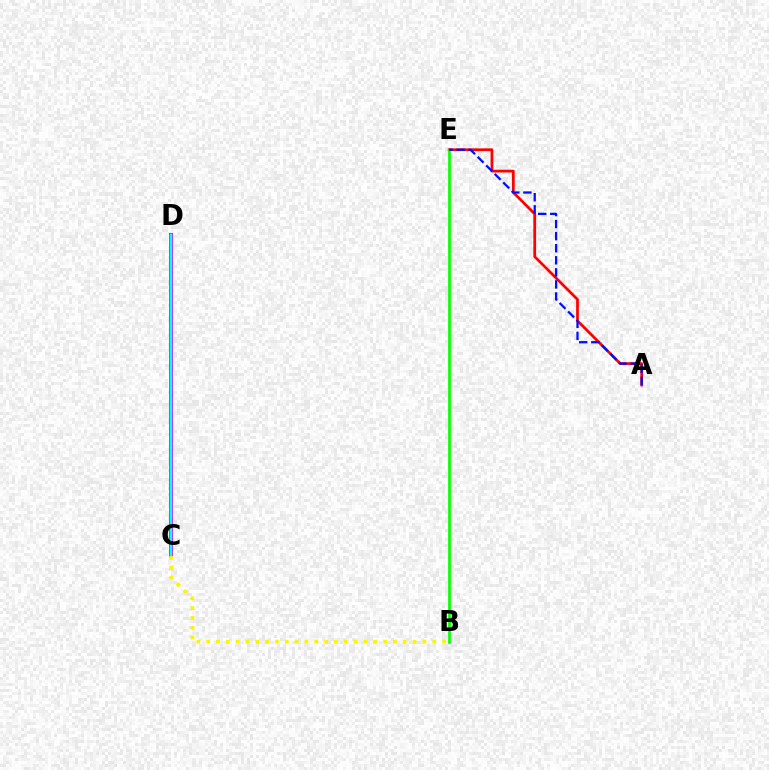{('A', 'E'): [{'color': '#ff0000', 'line_style': 'solid', 'thickness': 1.97}, {'color': '#0010ff', 'line_style': 'dashed', 'thickness': 1.64}], ('C', 'D'): [{'color': '#ee00ff', 'line_style': 'solid', 'thickness': 2.84}, {'color': '#00fff6', 'line_style': 'solid', 'thickness': 1.79}], ('B', 'E'): [{'color': '#08ff00', 'line_style': 'solid', 'thickness': 1.95}], ('B', 'C'): [{'color': '#fcf500', 'line_style': 'dotted', 'thickness': 2.67}]}